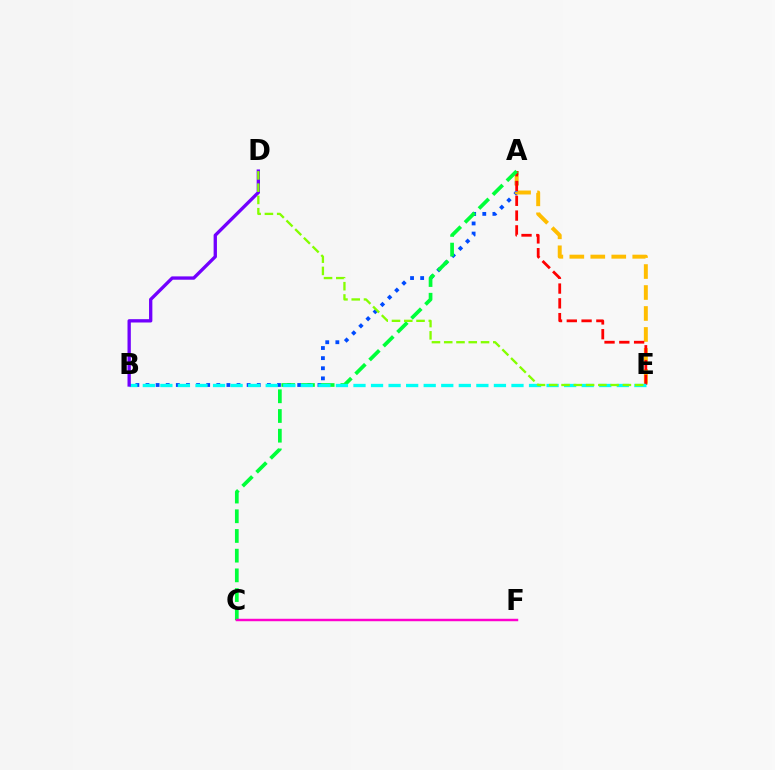{('A', 'B'): [{'color': '#004bff', 'line_style': 'dotted', 'thickness': 2.75}], ('A', 'E'): [{'color': '#ffbd00', 'line_style': 'dashed', 'thickness': 2.85}, {'color': '#ff0000', 'line_style': 'dashed', 'thickness': 2.01}], ('A', 'C'): [{'color': '#00ff39', 'line_style': 'dashed', 'thickness': 2.68}], ('C', 'F'): [{'color': '#ff00cf', 'line_style': 'solid', 'thickness': 1.76}], ('B', 'E'): [{'color': '#00fff6', 'line_style': 'dashed', 'thickness': 2.38}], ('B', 'D'): [{'color': '#7200ff', 'line_style': 'solid', 'thickness': 2.39}], ('D', 'E'): [{'color': '#84ff00', 'line_style': 'dashed', 'thickness': 1.67}]}